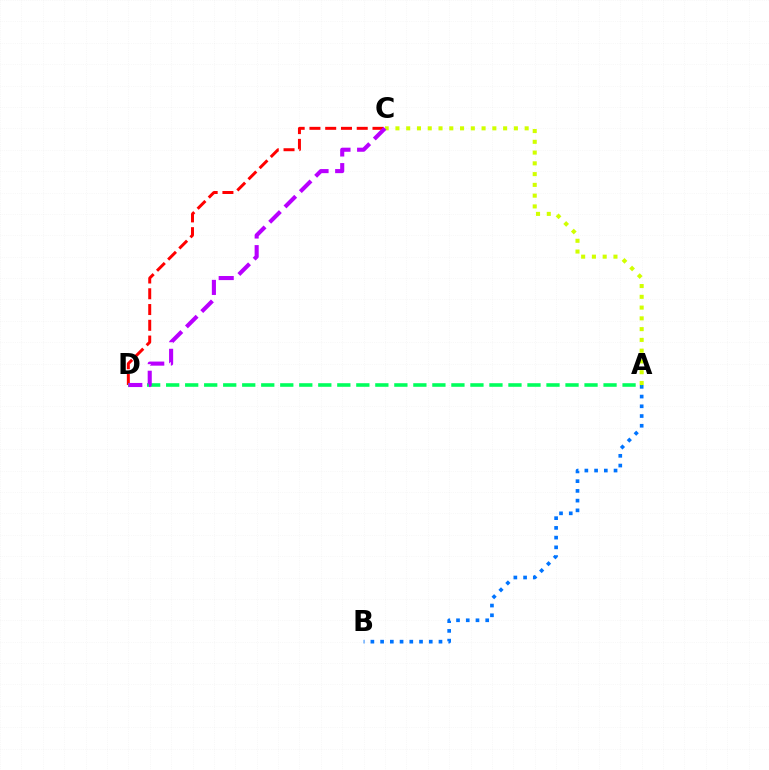{('C', 'D'): [{'color': '#ff0000', 'line_style': 'dashed', 'thickness': 2.14}, {'color': '#b900ff', 'line_style': 'dashed', 'thickness': 2.94}], ('A', 'B'): [{'color': '#0074ff', 'line_style': 'dotted', 'thickness': 2.64}], ('A', 'D'): [{'color': '#00ff5c', 'line_style': 'dashed', 'thickness': 2.58}], ('A', 'C'): [{'color': '#d1ff00', 'line_style': 'dotted', 'thickness': 2.93}]}